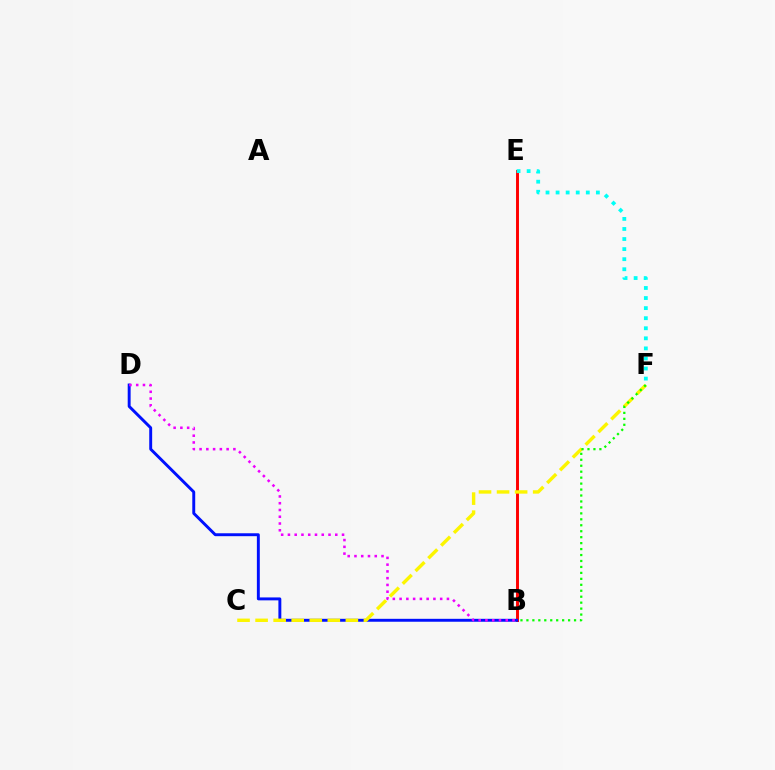{('B', 'E'): [{'color': '#ff0000', 'line_style': 'solid', 'thickness': 2.11}], ('B', 'D'): [{'color': '#0010ff', 'line_style': 'solid', 'thickness': 2.11}, {'color': '#ee00ff', 'line_style': 'dotted', 'thickness': 1.84}], ('C', 'F'): [{'color': '#fcf500', 'line_style': 'dashed', 'thickness': 2.45}], ('E', 'F'): [{'color': '#00fff6', 'line_style': 'dotted', 'thickness': 2.74}], ('B', 'F'): [{'color': '#08ff00', 'line_style': 'dotted', 'thickness': 1.62}]}